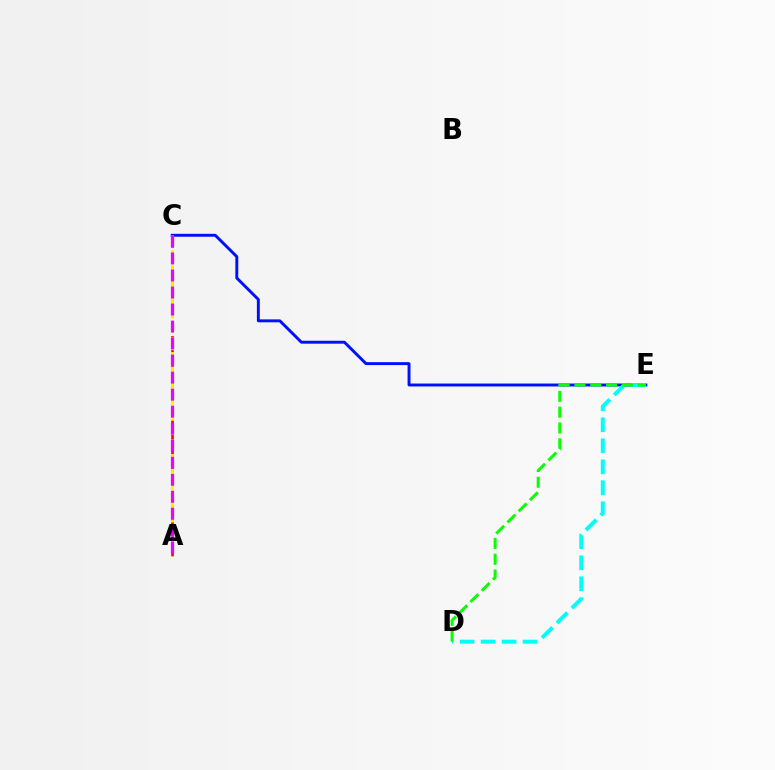{('C', 'E'): [{'color': '#0010ff', 'line_style': 'solid', 'thickness': 2.11}], ('A', 'C'): [{'color': '#ff0000', 'line_style': 'dashed', 'thickness': 1.91}, {'color': '#fcf500', 'line_style': 'dashed', 'thickness': 1.98}, {'color': '#ee00ff', 'line_style': 'dashed', 'thickness': 2.31}], ('D', 'E'): [{'color': '#00fff6', 'line_style': 'dashed', 'thickness': 2.85}, {'color': '#08ff00', 'line_style': 'dashed', 'thickness': 2.15}]}